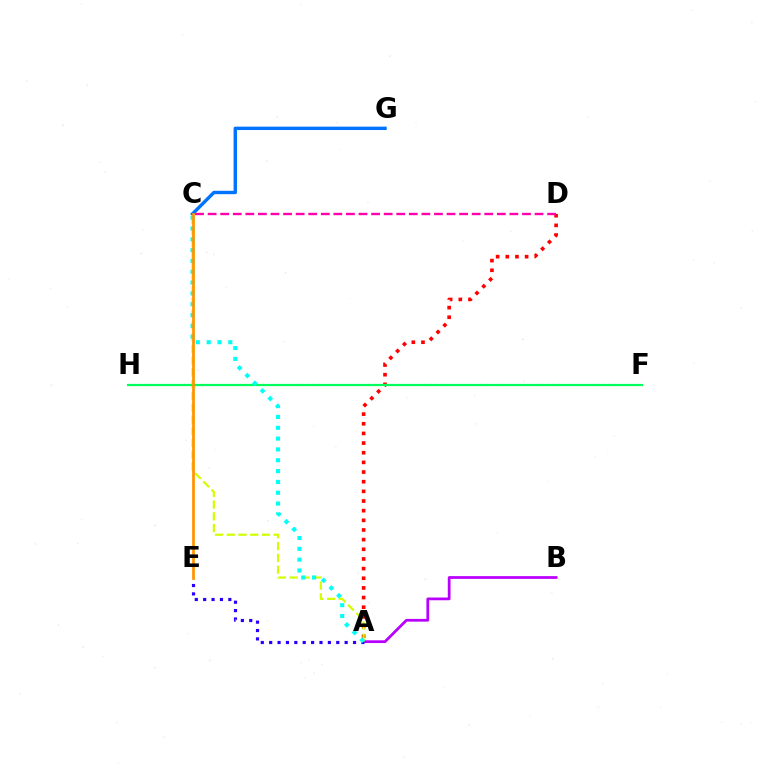{('A', 'D'): [{'color': '#ff0000', 'line_style': 'dotted', 'thickness': 2.62}], ('C', 'G'): [{'color': '#0074ff', 'line_style': 'solid', 'thickness': 2.44}], ('C', 'D'): [{'color': '#ff00ac', 'line_style': 'dashed', 'thickness': 1.71}], ('F', 'H'): [{'color': '#3dff00', 'line_style': 'dotted', 'thickness': 1.52}, {'color': '#00ff5c', 'line_style': 'solid', 'thickness': 1.56}], ('A', 'B'): [{'color': '#b900ff', 'line_style': 'solid', 'thickness': 1.98}], ('A', 'E'): [{'color': '#2500ff', 'line_style': 'dotted', 'thickness': 2.28}], ('A', 'C'): [{'color': '#d1ff00', 'line_style': 'dashed', 'thickness': 1.6}, {'color': '#00fff6', 'line_style': 'dotted', 'thickness': 2.94}], ('C', 'E'): [{'color': '#ff9400', 'line_style': 'solid', 'thickness': 1.96}]}